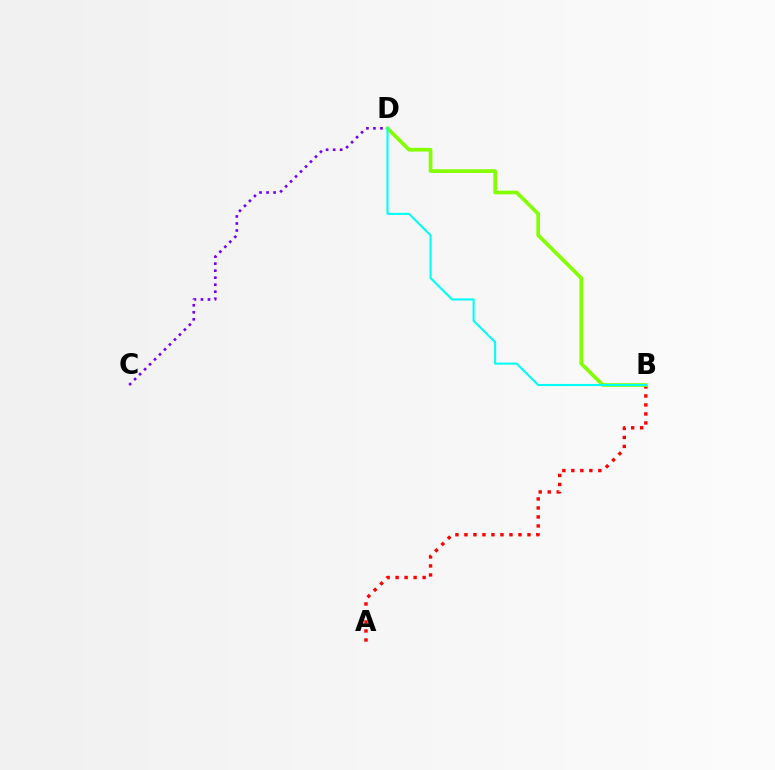{('A', 'B'): [{'color': '#ff0000', 'line_style': 'dotted', 'thickness': 2.45}], ('C', 'D'): [{'color': '#7200ff', 'line_style': 'dotted', 'thickness': 1.91}], ('B', 'D'): [{'color': '#84ff00', 'line_style': 'solid', 'thickness': 2.65}, {'color': '#00fff6', 'line_style': 'solid', 'thickness': 1.51}]}